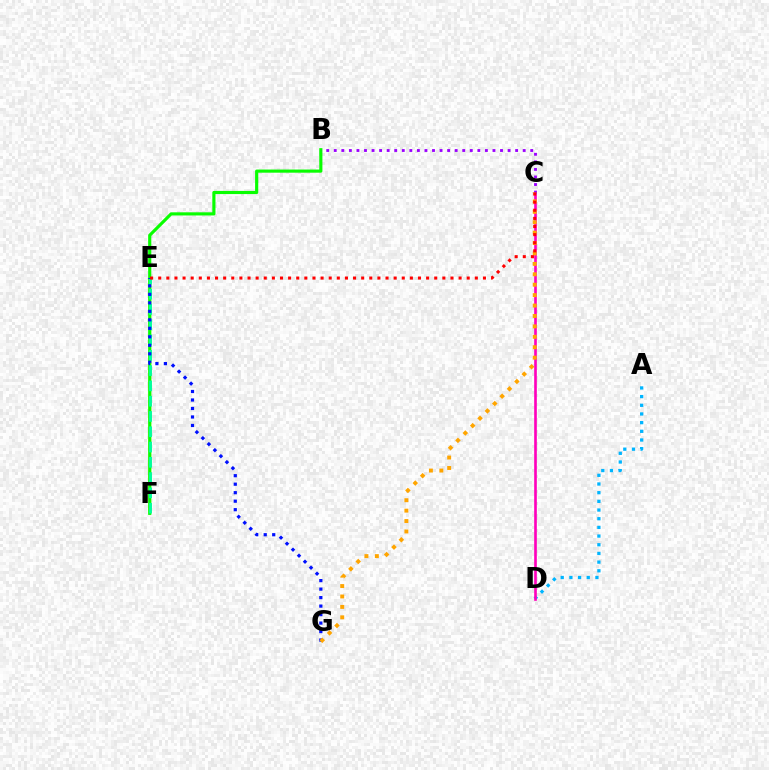{('A', 'D'): [{'color': '#00b5ff', 'line_style': 'dotted', 'thickness': 2.36}], ('E', 'F'): [{'color': '#b3ff00', 'line_style': 'solid', 'thickness': 1.64}, {'color': '#00ff9d', 'line_style': 'dashed', 'thickness': 2.08}], ('B', 'F'): [{'color': '#08ff00', 'line_style': 'solid', 'thickness': 2.27}], ('E', 'G'): [{'color': '#0010ff', 'line_style': 'dotted', 'thickness': 2.31}], ('C', 'D'): [{'color': '#ff00bd', 'line_style': 'solid', 'thickness': 1.9}], ('B', 'C'): [{'color': '#9b00ff', 'line_style': 'dotted', 'thickness': 2.05}], ('C', 'G'): [{'color': '#ffa500', 'line_style': 'dotted', 'thickness': 2.83}], ('C', 'E'): [{'color': '#ff0000', 'line_style': 'dotted', 'thickness': 2.21}]}